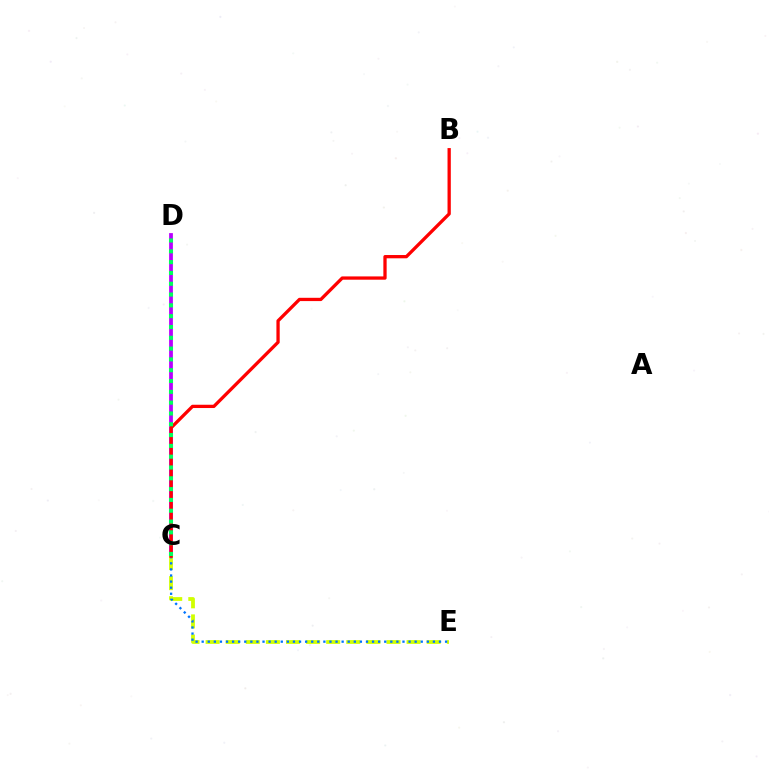{('C', 'D'): [{'color': '#b900ff', 'line_style': 'solid', 'thickness': 2.72}, {'color': '#00ff5c', 'line_style': 'dotted', 'thickness': 2.94}], ('C', 'E'): [{'color': '#d1ff00', 'line_style': 'dashed', 'thickness': 2.73}, {'color': '#0074ff', 'line_style': 'dotted', 'thickness': 1.65}], ('B', 'C'): [{'color': '#ff0000', 'line_style': 'solid', 'thickness': 2.37}]}